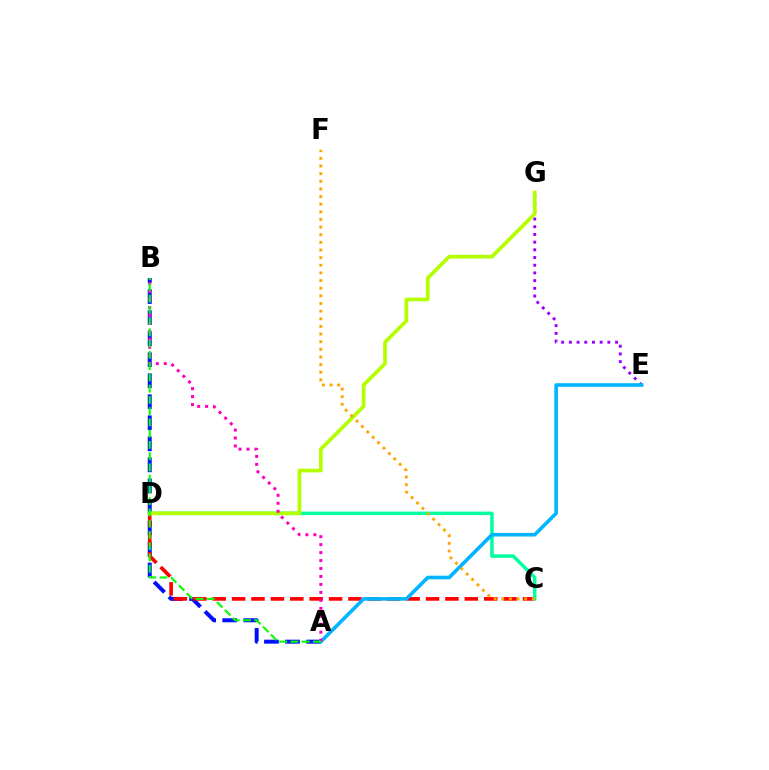{('E', 'G'): [{'color': '#9b00ff', 'line_style': 'dotted', 'thickness': 2.09}], ('A', 'B'): [{'color': '#0010ff', 'line_style': 'dashed', 'thickness': 2.86}, {'color': '#ff00bd', 'line_style': 'dotted', 'thickness': 2.16}, {'color': '#08ff00', 'line_style': 'dashed', 'thickness': 1.53}], ('C', 'D'): [{'color': '#ff0000', 'line_style': 'dashed', 'thickness': 2.63}, {'color': '#00ff9d', 'line_style': 'solid', 'thickness': 2.5}], ('D', 'G'): [{'color': '#b3ff00', 'line_style': 'solid', 'thickness': 2.65}], ('A', 'E'): [{'color': '#00b5ff', 'line_style': 'solid', 'thickness': 2.6}], ('C', 'F'): [{'color': '#ffa500', 'line_style': 'dotted', 'thickness': 2.08}]}